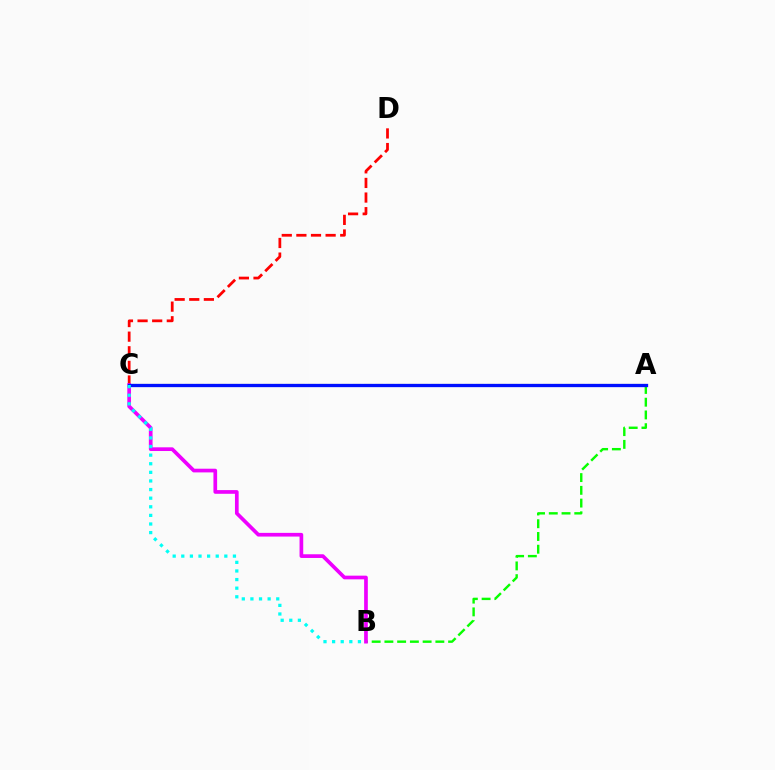{('C', 'D'): [{'color': '#ff0000', 'line_style': 'dashed', 'thickness': 1.99}], ('A', 'C'): [{'color': '#fcf500', 'line_style': 'dashed', 'thickness': 1.52}, {'color': '#0010ff', 'line_style': 'solid', 'thickness': 2.38}], ('A', 'B'): [{'color': '#08ff00', 'line_style': 'dashed', 'thickness': 1.73}], ('B', 'C'): [{'color': '#ee00ff', 'line_style': 'solid', 'thickness': 2.66}, {'color': '#00fff6', 'line_style': 'dotted', 'thickness': 2.34}]}